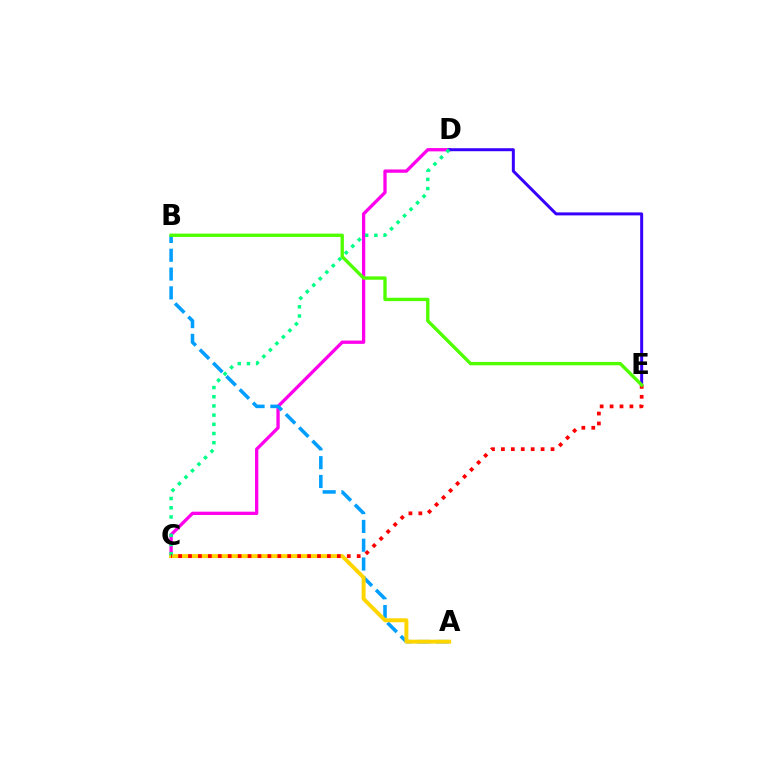{('C', 'D'): [{'color': '#ff00ed', 'line_style': 'solid', 'thickness': 2.37}, {'color': '#00ff86', 'line_style': 'dotted', 'thickness': 2.5}], ('A', 'B'): [{'color': '#009eff', 'line_style': 'dashed', 'thickness': 2.55}], ('D', 'E'): [{'color': '#3700ff', 'line_style': 'solid', 'thickness': 2.15}], ('A', 'C'): [{'color': '#ffd500', 'line_style': 'solid', 'thickness': 2.84}], ('C', 'E'): [{'color': '#ff0000', 'line_style': 'dotted', 'thickness': 2.7}], ('B', 'E'): [{'color': '#4fff00', 'line_style': 'solid', 'thickness': 2.41}]}